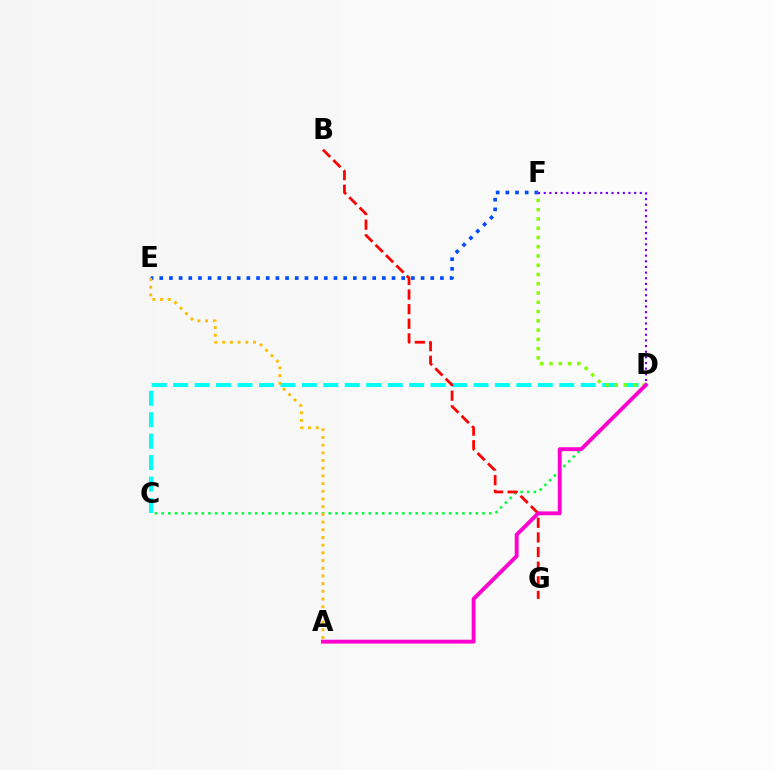{('C', 'D'): [{'color': '#00fff6', 'line_style': 'dashed', 'thickness': 2.91}, {'color': '#00ff39', 'line_style': 'dotted', 'thickness': 1.82}], ('E', 'F'): [{'color': '#004bff', 'line_style': 'dotted', 'thickness': 2.63}], ('A', 'E'): [{'color': '#ffbd00', 'line_style': 'dotted', 'thickness': 2.09}], ('D', 'F'): [{'color': '#84ff00', 'line_style': 'dotted', 'thickness': 2.52}, {'color': '#7200ff', 'line_style': 'dotted', 'thickness': 1.54}], ('B', 'G'): [{'color': '#ff0000', 'line_style': 'dashed', 'thickness': 1.99}], ('A', 'D'): [{'color': '#ff00cf', 'line_style': 'solid', 'thickness': 2.8}]}